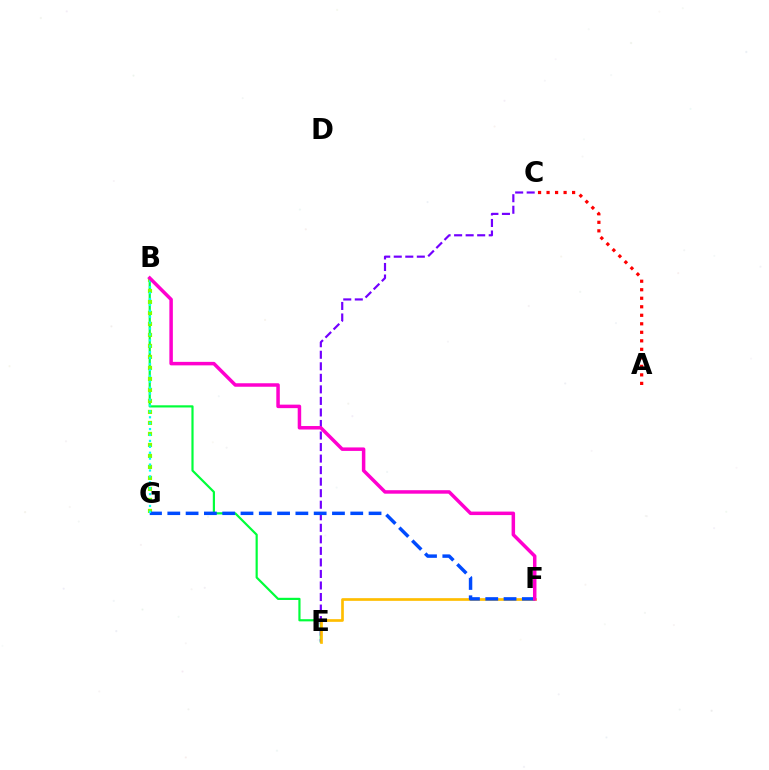{('B', 'E'): [{'color': '#00ff39', 'line_style': 'solid', 'thickness': 1.57}], ('B', 'G'): [{'color': '#84ff00', 'line_style': 'dotted', 'thickness': 2.99}, {'color': '#00fff6', 'line_style': 'dotted', 'thickness': 1.61}], ('C', 'E'): [{'color': '#7200ff', 'line_style': 'dashed', 'thickness': 1.57}], ('A', 'C'): [{'color': '#ff0000', 'line_style': 'dotted', 'thickness': 2.31}], ('E', 'F'): [{'color': '#ffbd00', 'line_style': 'solid', 'thickness': 1.93}], ('F', 'G'): [{'color': '#004bff', 'line_style': 'dashed', 'thickness': 2.49}], ('B', 'F'): [{'color': '#ff00cf', 'line_style': 'solid', 'thickness': 2.51}]}